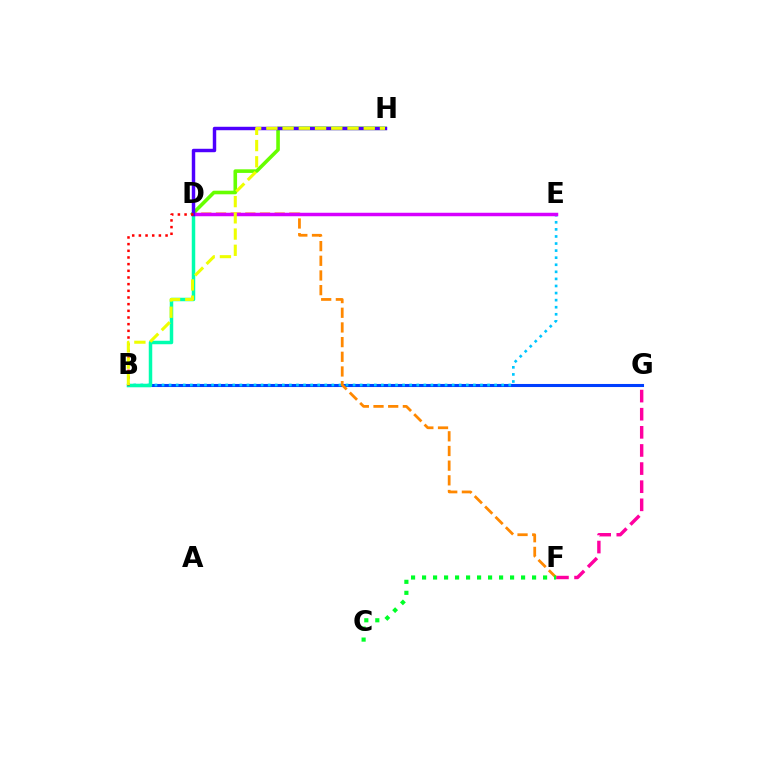{('B', 'G'): [{'color': '#003fff', 'line_style': 'solid', 'thickness': 2.21}], ('F', 'G'): [{'color': '#ff00a0', 'line_style': 'dashed', 'thickness': 2.46}], ('B', 'E'): [{'color': '#00c7ff', 'line_style': 'dotted', 'thickness': 1.92}], ('D', 'H'): [{'color': '#66ff00', 'line_style': 'solid', 'thickness': 2.59}, {'color': '#4f00ff', 'line_style': 'solid', 'thickness': 2.48}], ('B', 'D'): [{'color': '#00ffaf', 'line_style': 'solid', 'thickness': 2.5}, {'color': '#ff0000', 'line_style': 'dotted', 'thickness': 1.81}], ('D', 'F'): [{'color': '#ff8800', 'line_style': 'dashed', 'thickness': 1.99}], ('C', 'F'): [{'color': '#00ff27', 'line_style': 'dotted', 'thickness': 2.99}], ('D', 'E'): [{'color': '#d600ff', 'line_style': 'solid', 'thickness': 2.5}], ('B', 'H'): [{'color': '#eeff00', 'line_style': 'dashed', 'thickness': 2.2}]}